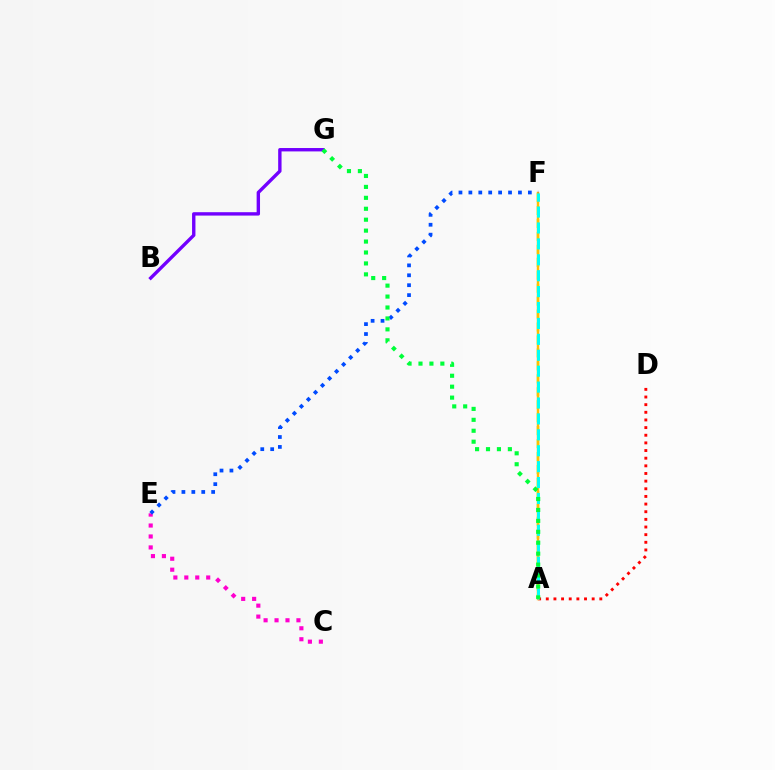{('A', 'F'): [{'color': '#84ff00', 'line_style': 'dashed', 'thickness': 1.76}, {'color': '#ffbd00', 'line_style': 'solid', 'thickness': 1.77}, {'color': '#00fff6', 'line_style': 'dashed', 'thickness': 2.16}], ('A', 'D'): [{'color': '#ff0000', 'line_style': 'dotted', 'thickness': 2.08}], ('C', 'E'): [{'color': '#ff00cf', 'line_style': 'dotted', 'thickness': 2.97}], ('E', 'F'): [{'color': '#004bff', 'line_style': 'dotted', 'thickness': 2.69}], ('B', 'G'): [{'color': '#7200ff', 'line_style': 'solid', 'thickness': 2.44}], ('A', 'G'): [{'color': '#00ff39', 'line_style': 'dotted', 'thickness': 2.97}]}